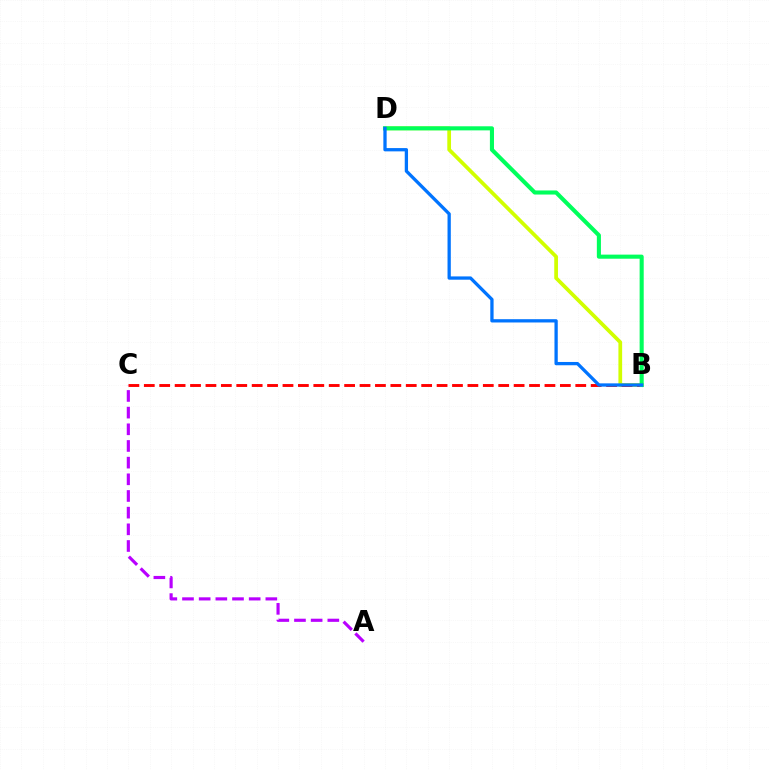{('B', 'D'): [{'color': '#d1ff00', 'line_style': 'solid', 'thickness': 2.68}, {'color': '#00ff5c', 'line_style': 'solid', 'thickness': 2.94}, {'color': '#0074ff', 'line_style': 'solid', 'thickness': 2.36}], ('B', 'C'): [{'color': '#ff0000', 'line_style': 'dashed', 'thickness': 2.09}], ('A', 'C'): [{'color': '#b900ff', 'line_style': 'dashed', 'thickness': 2.26}]}